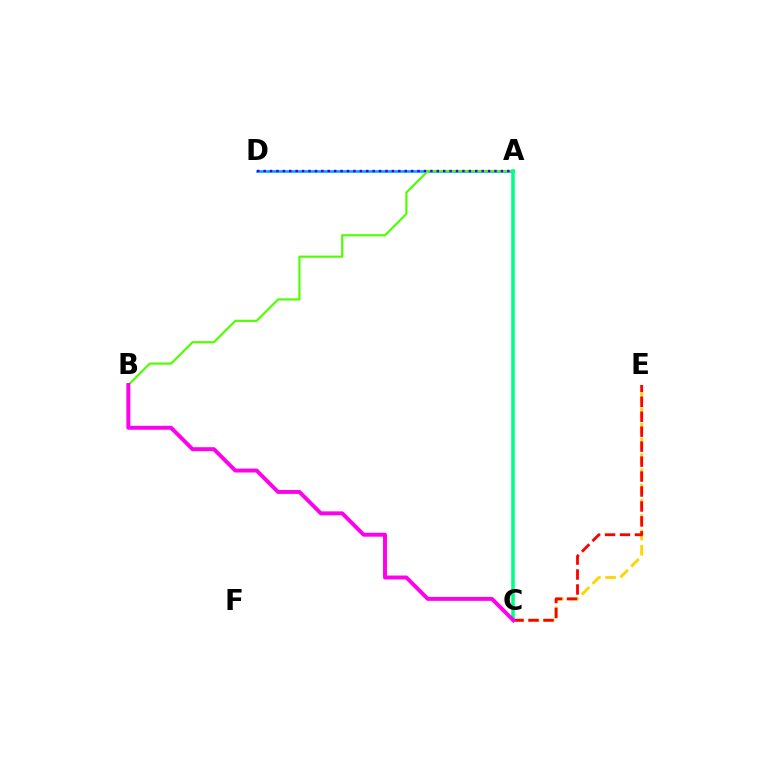{('A', 'D'): [{'color': '#009eff', 'line_style': 'solid', 'thickness': 1.84}, {'color': '#3700ff', 'line_style': 'dotted', 'thickness': 1.74}], ('A', 'B'): [{'color': '#4fff00', 'line_style': 'solid', 'thickness': 1.56}], ('C', 'E'): [{'color': '#ffd500', 'line_style': 'dashed', 'thickness': 2.07}, {'color': '#ff0000', 'line_style': 'dashed', 'thickness': 2.03}], ('A', 'C'): [{'color': '#00ff86', 'line_style': 'solid', 'thickness': 2.57}], ('B', 'C'): [{'color': '#ff00ed', 'line_style': 'solid', 'thickness': 2.83}]}